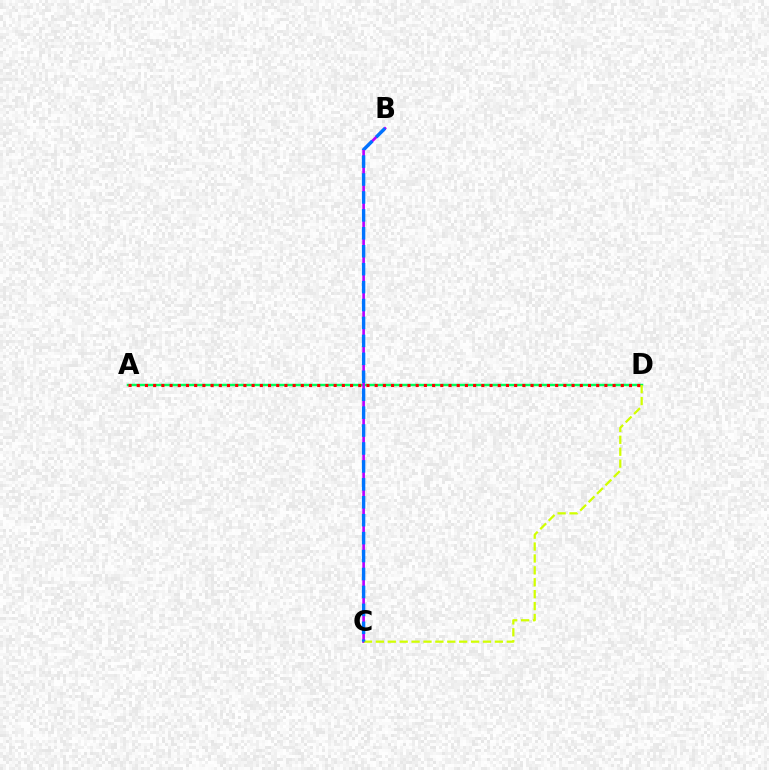{('A', 'D'): [{'color': '#00ff5c', 'line_style': 'solid', 'thickness': 1.77}, {'color': '#ff0000', 'line_style': 'dotted', 'thickness': 2.23}], ('B', 'C'): [{'color': '#b900ff', 'line_style': 'solid', 'thickness': 1.91}, {'color': '#0074ff', 'line_style': 'dashed', 'thickness': 2.44}], ('C', 'D'): [{'color': '#d1ff00', 'line_style': 'dashed', 'thickness': 1.62}]}